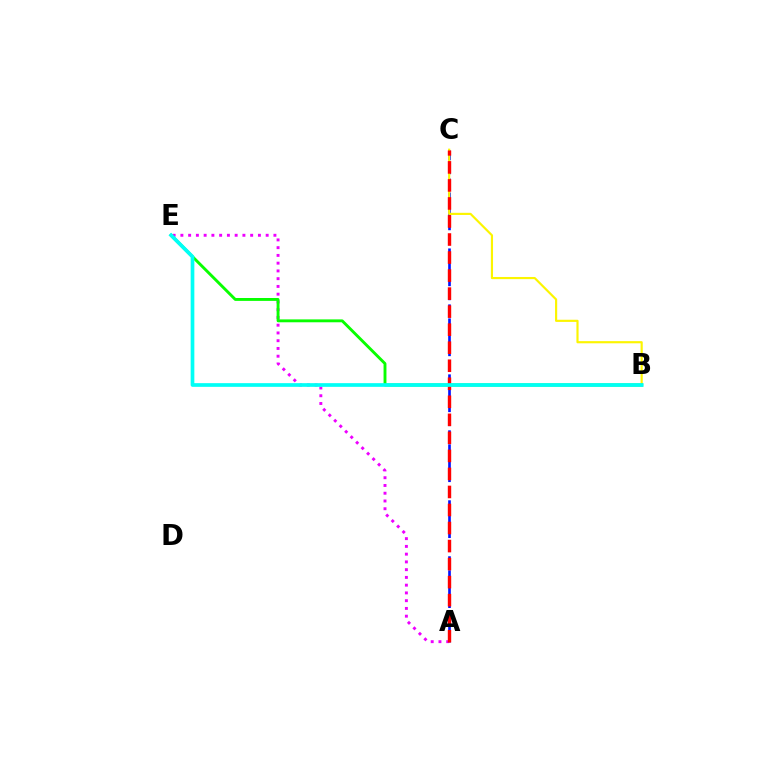{('A', 'C'): [{'color': '#0010ff', 'line_style': 'dashed', 'thickness': 1.9}, {'color': '#ff0000', 'line_style': 'dashed', 'thickness': 2.45}], ('B', 'C'): [{'color': '#fcf500', 'line_style': 'solid', 'thickness': 1.56}], ('A', 'E'): [{'color': '#ee00ff', 'line_style': 'dotted', 'thickness': 2.11}], ('B', 'E'): [{'color': '#08ff00', 'line_style': 'solid', 'thickness': 2.08}, {'color': '#00fff6', 'line_style': 'solid', 'thickness': 2.66}]}